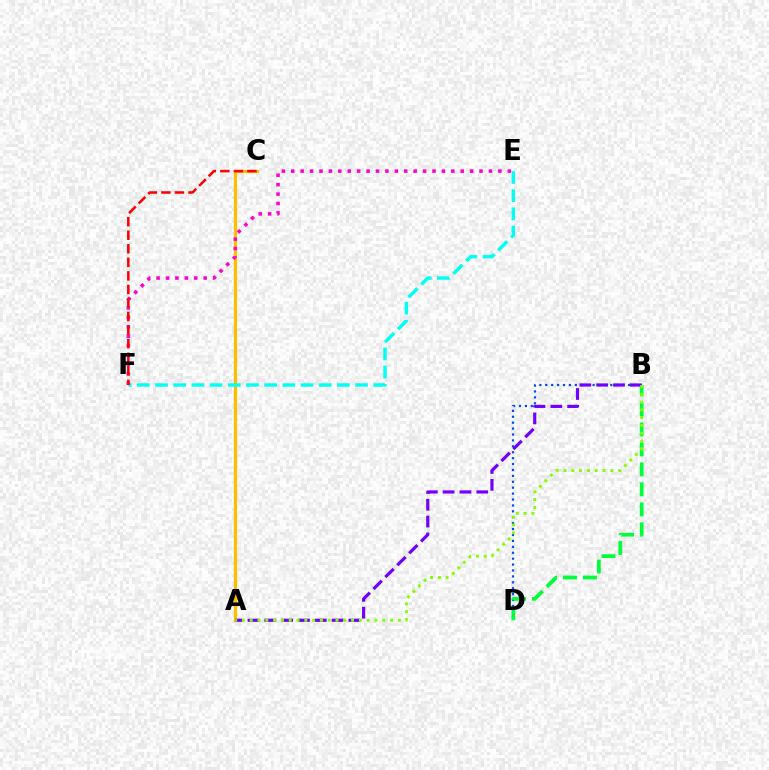{('B', 'D'): [{'color': '#004bff', 'line_style': 'dotted', 'thickness': 1.61}, {'color': '#00ff39', 'line_style': 'dashed', 'thickness': 2.71}], ('A', 'C'): [{'color': '#ffbd00', 'line_style': 'solid', 'thickness': 2.28}], ('E', 'F'): [{'color': '#00fff6', 'line_style': 'dashed', 'thickness': 2.47}, {'color': '#ff00cf', 'line_style': 'dotted', 'thickness': 2.56}], ('A', 'B'): [{'color': '#7200ff', 'line_style': 'dashed', 'thickness': 2.28}, {'color': '#84ff00', 'line_style': 'dotted', 'thickness': 2.12}], ('C', 'F'): [{'color': '#ff0000', 'line_style': 'dashed', 'thickness': 1.84}]}